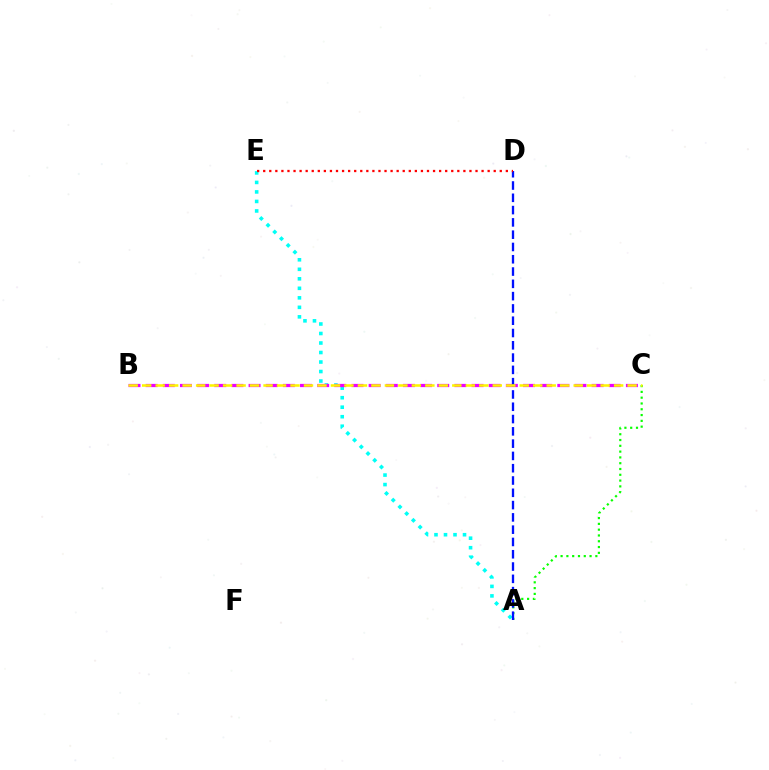{('A', 'C'): [{'color': '#08ff00', 'line_style': 'dotted', 'thickness': 1.57}], ('A', 'E'): [{'color': '#00fff6', 'line_style': 'dotted', 'thickness': 2.58}], ('B', 'C'): [{'color': '#ee00ff', 'line_style': 'dashed', 'thickness': 2.33}, {'color': '#fcf500', 'line_style': 'dashed', 'thickness': 1.83}], ('A', 'D'): [{'color': '#0010ff', 'line_style': 'dashed', 'thickness': 1.67}], ('D', 'E'): [{'color': '#ff0000', 'line_style': 'dotted', 'thickness': 1.65}]}